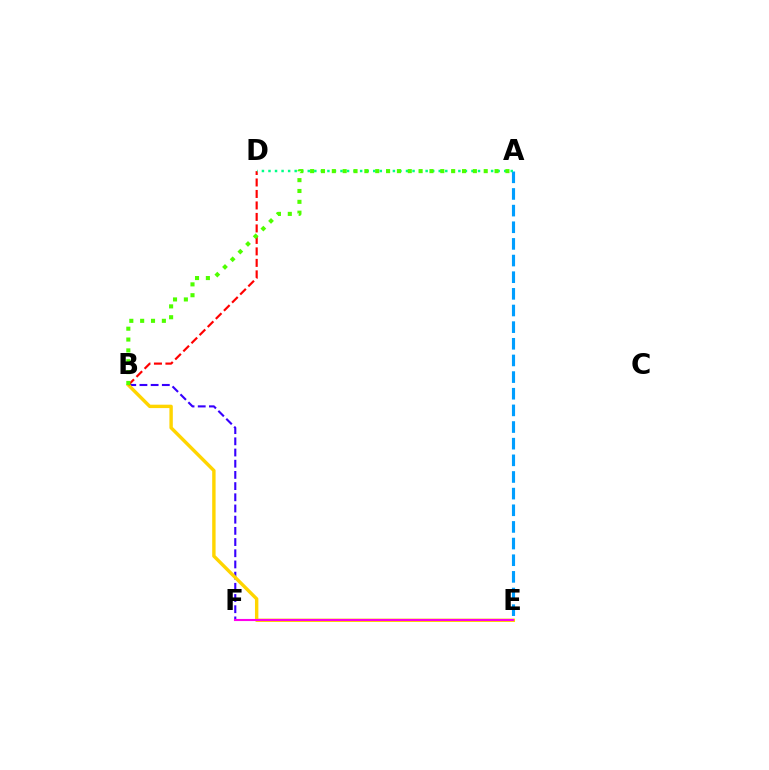{('B', 'F'): [{'color': '#3700ff', 'line_style': 'dashed', 'thickness': 1.52}], ('A', 'E'): [{'color': '#009eff', 'line_style': 'dashed', 'thickness': 2.26}], ('B', 'E'): [{'color': '#ffd500', 'line_style': 'solid', 'thickness': 2.45}], ('B', 'D'): [{'color': '#ff0000', 'line_style': 'dashed', 'thickness': 1.56}], ('A', 'D'): [{'color': '#00ff86', 'line_style': 'dotted', 'thickness': 1.78}], ('E', 'F'): [{'color': '#ff00ed', 'line_style': 'solid', 'thickness': 1.52}], ('A', 'B'): [{'color': '#4fff00', 'line_style': 'dotted', 'thickness': 2.95}]}